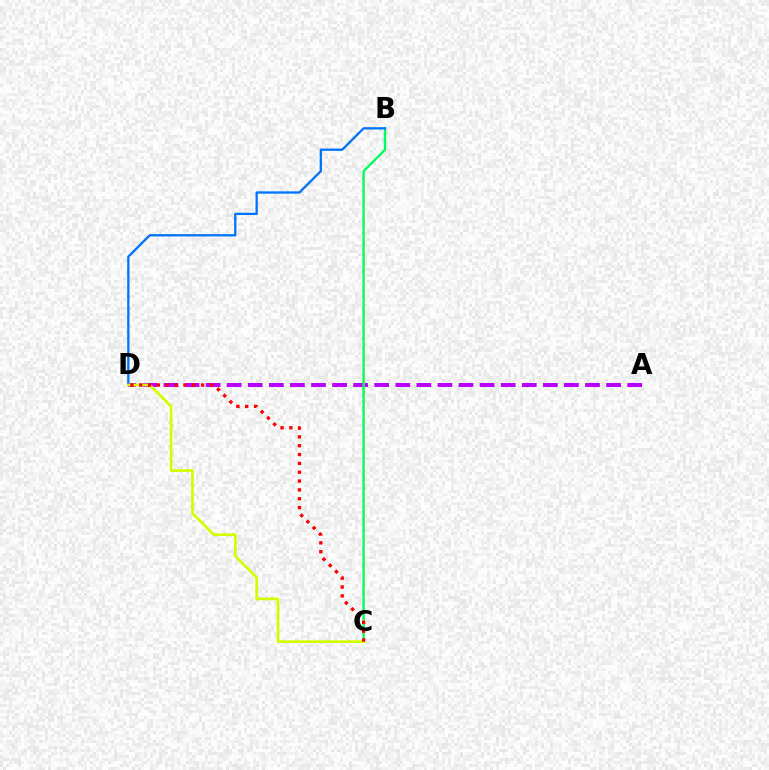{('A', 'D'): [{'color': '#b900ff', 'line_style': 'dashed', 'thickness': 2.86}], ('B', 'C'): [{'color': '#00ff5c', 'line_style': 'solid', 'thickness': 1.7}], ('B', 'D'): [{'color': '#0074ff', 'line_style': 'solid', 'thickness': 1.67}], ('C', 'D'): [{'color': '#d1ff00', 'line_style': 'solid', 'thickness': 1.97}, {'color': '#ff0000', 'line_style': 'dotted', 'thickness': 2.4}]}